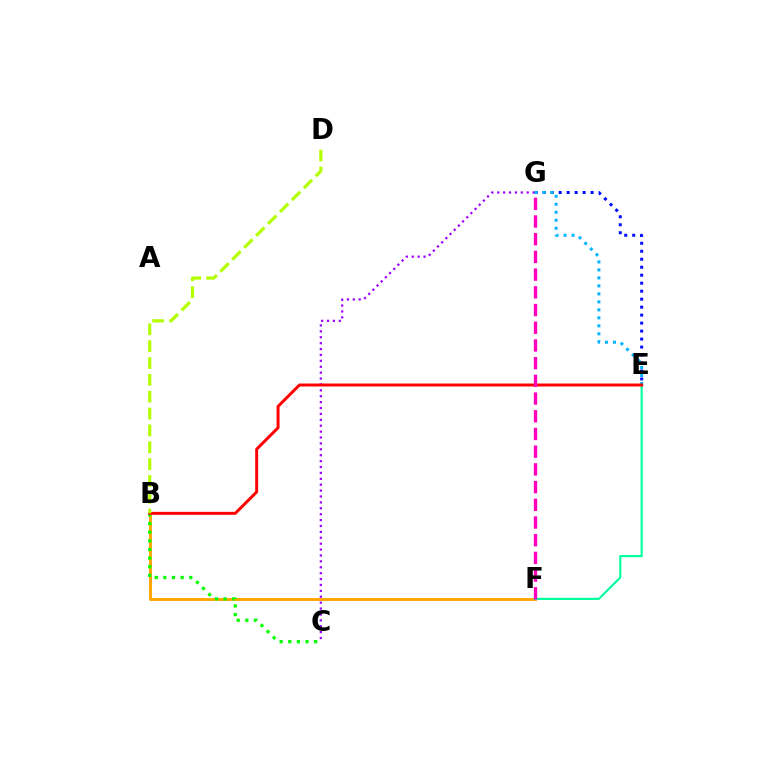{('C', 'G'): [{'color': '#9b00ff', 'line_style': 'dotted', 'thickness': 1.6}], ('E', 'G'): [{'color': '#0010ff', 'line_style': 'dotted', 'thickness': 2.17}, {'color': '#00b5ff', 'line_style': 'dotted', 'thickness': 2.17}], ('B', 'F'): [{'color': '#ffa500', 'line_style': 'solid', 'thickness': 2.08}], ('E', 'F'): [{'color': '#00ff9d', 'line_style': 'solid', 'thickness': 1.55}], ('B', 'C'): [{'color': '#08ff00', 'line_style': 'dotted', 'thickness': 2.35}], ('B', 'E'): [{'color': '#ff0000', 'line_style': 'solid', 'thickness': 2.13}], ('F', 'G'): [{'color': '#ff00bd', 'line_style': 'dashed', 'thickness': 2.41}], ('B', 'D'): [{'color': '#b3ff00', 'line_style': 'dashed', 'thickness': 2.29}]}